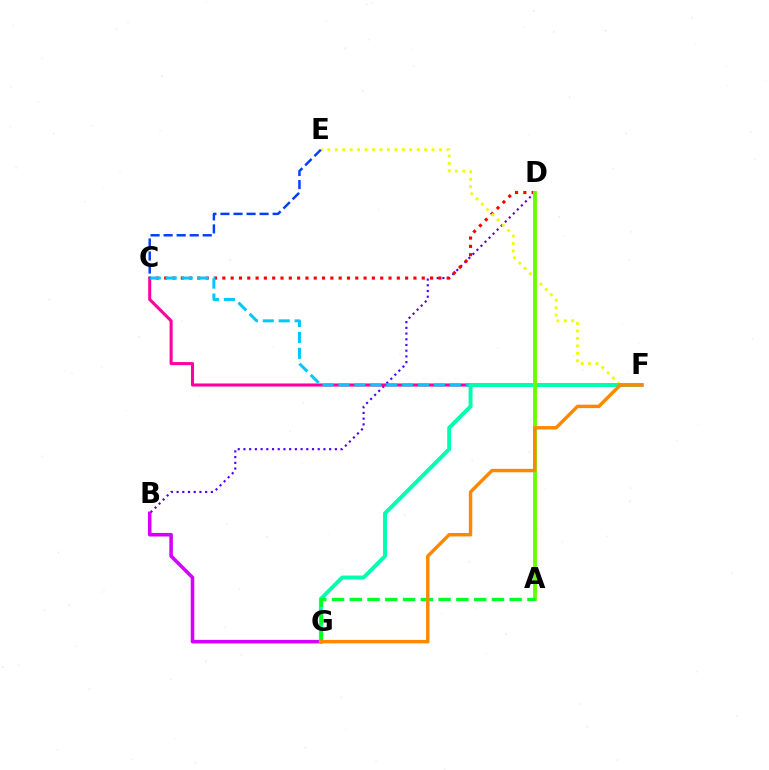{('B', 'D'): [{'color': '#4f00ff', 'line_style': 'dotted', 'thickness': 1.55}], ('C', 'D'): [{'color': '#ff0000', 'line_style': 'dotted', 'thickness': 2.26}], ('B', 'G'): [{'color': '#d600ff', 'line_style': 'solid', 'thickness': 2.57}], ('C', 'F'): [{'color': '#ff00a0', 'line_style': 'solid', 'thickness': 2.2}, {'color': '#00c7ff', 'line_style': 'dashed', 'thickness': 2.16}], ('E', 'F'): [{'color': '#eeff00', 'line_style': 'dotted', 'thickness': 2.02}], ('F', 'G'): [{'color': '#00ffaf', 'line_style': 'solid', 'thickness': 2.83}, {'color': '#ff8800', 'line_style': 'solid', 'thickness': 2.47}], ('A', 'D'): [{'color': '#66ff00', 'line_style': 'solid', 'thickness': 2.77}], ('A', 'G'): [{'color': '#00ff27', 'line_style': 'dashed', 'thickness': 2.41}], ('C', 'E'): [{'color': '#003fff', 'line_style': 'dashed', 'thickness': 1.77}]}